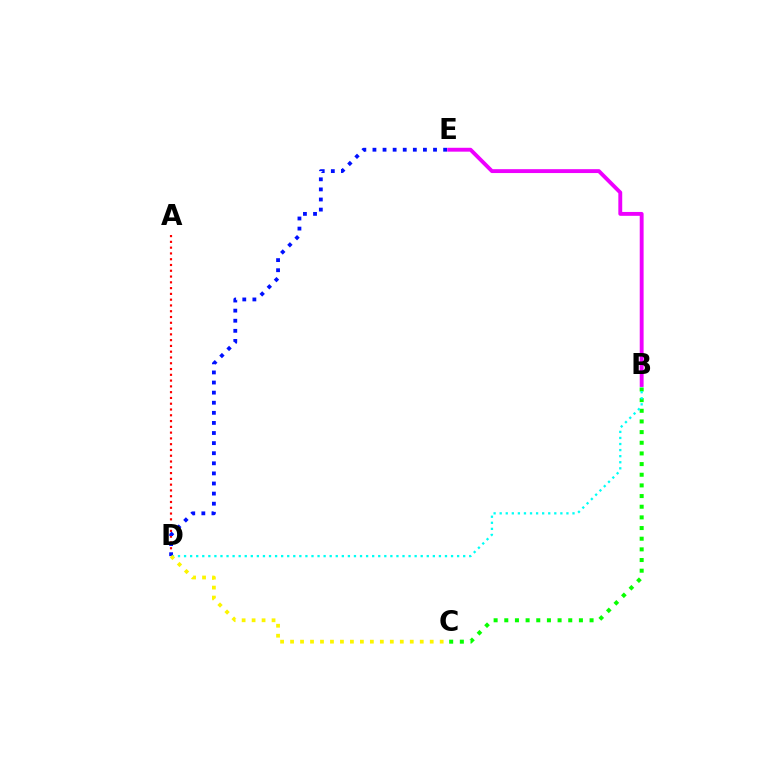{('A', 'D'): [{'color': '#ff0000', 'line_style': 'dotted', 'thickness': 1.57}], ('B', 'C'): [{'color': '#08ff00', 'line_style': 'dotted', 'thickness': 2.9}], ('B', 'D'): [{'color': '#00fff6', 'line_style': 'dotted', 'thickness': 1.65}], ('B', 'E'): [{'color': '#ee00ff', 'line_style': 'solid', 'thickness': 2.79}], ('D', 'E'): [{'color': '#0010ff', 'line_style': 'dotted', 'thickness': 2.74}], ('C', 'D'): [{'color': '#fcf500', 'line_style': 'dotted', 'thickness': 2.71}]}